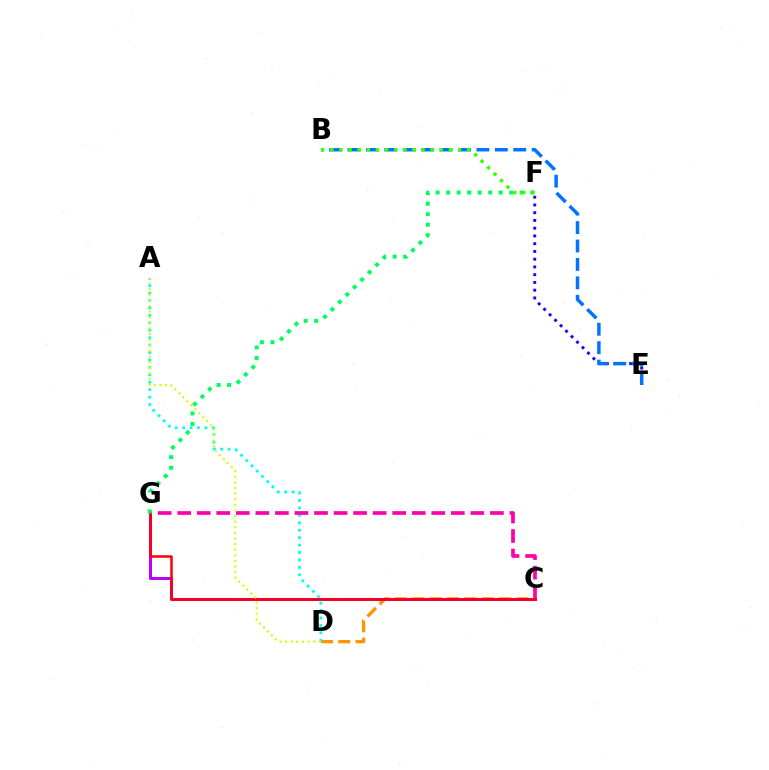{('C', 'D'): [{'color': '#ff9400', 'line_style': 'dashed', 'thickness': 2.36}], ('A', 'D'): [{'color': '#00fff6', 'line_style': 'dotted', 'thickness': 2.02}, {'color': '#d1ff00', 'line_style': 'dotted', 'thickness': 1.52}], ('E', 'F'): [{'color': '#2500ff', 'line_style': 'dotted', 'thickness': 2.11}], ('C', 'G'): [{'color': '#b900ff', 'line_style': 'solid', 'thickness': 2.16}, {'color': '#ff00ac', 'line_style': 'dashed', 'thickness': 2.66}, {'color': '#ff0000', 'line_style': 'solid', 'thickness': 1.81}], ('F', 'G'): [{'color': '#00ff5c', 'line_style': 'dotted', 'thickness': 2.86}], ('B', 'E'): [{'color': '#0074ff', 'line_style': 'dashed', 'thickness': 2.5}], ('B', 'F'): [{'color': '#3dff00', 'line_style': 'dotted', 'thickness': 2.48}]}